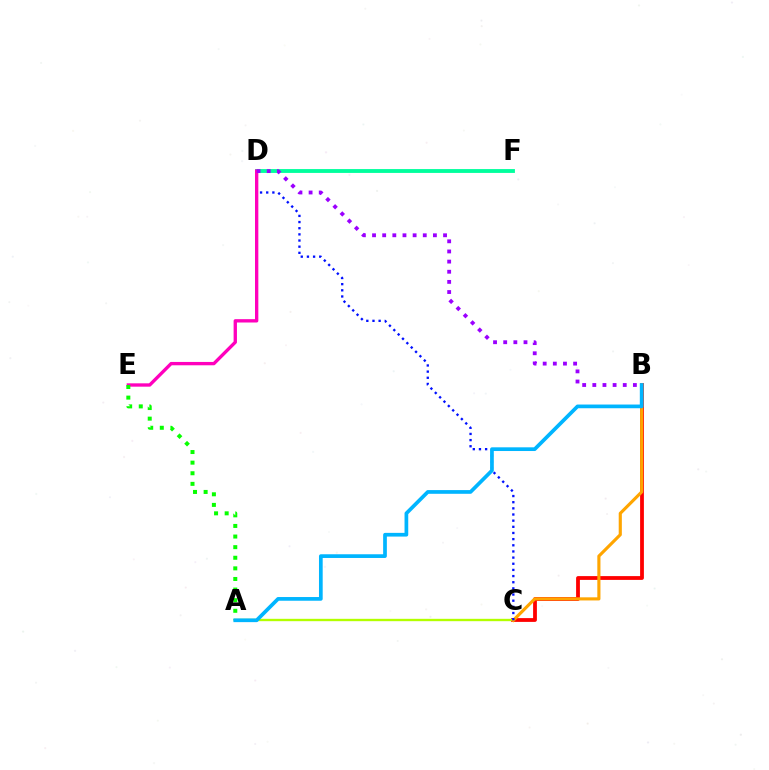{('B', 'C'): [{'color': '#ff0000', 'line_style': 'solid', 'thickness': 2.73}, {'color': '#ffa500', 'line_style': 'solid', 'thickness': 2.25}], ('D', 'F'): [{'color': '#00ff9d', 'line_style': 'solid', 'thickness': 2.77}], ('A', 'C'): [{'color': '#b3ff00', 'line_style': 'solid', 'thickness': 1.7}], ('C', 'D'): [{'color': '#0010ff', 'line_style': 'dotted', 'thickness': 1.67}], ('D', 'E'): [{'color': '#ff00bd', 'line_style': 'solid', 'thickness': 2.4}], ('A', 'E'): [{'color': '#08ff00', 'line_style': 'dotted', 'thickness': 2.88}], ('B', 'D'): [{'color': '#9b00ff', 'line_style': 'dotted', 'thickness': 2.76}], ('A', 'B'): [{'color': '#00b5ff', 'line_style': 'solid', 'thickness': 2.67}]}